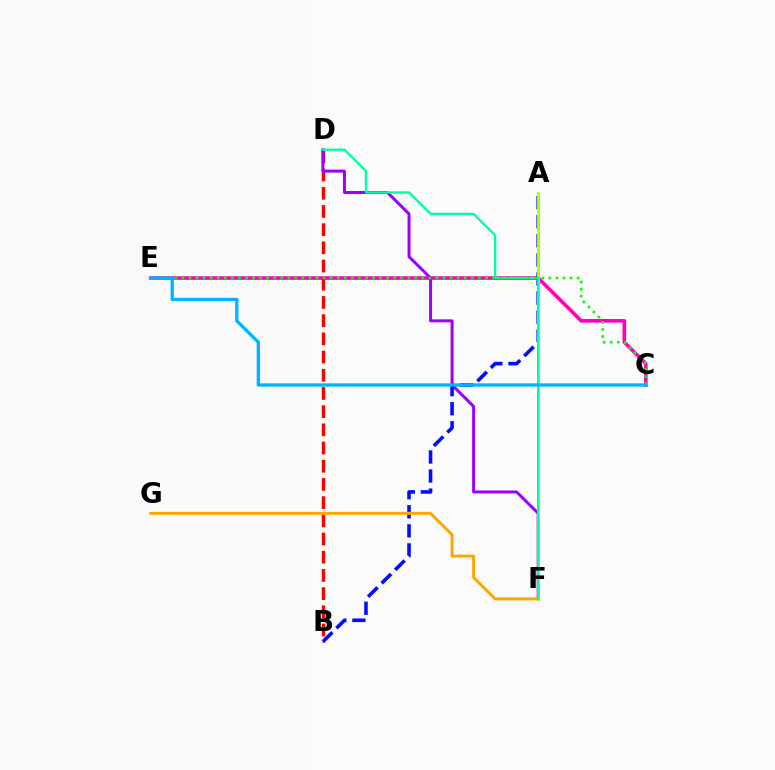{('C', 'E'): [{'color': '#ff00bd', 'line_style': 'solid', 'thickness': 2.61}, {'color': '#08ff00', 'line_style': 'dotted', 'thickness': 1.92}, {'color': '#00b5ff', 'line_style': 'solid', 'thickness': 2.39}], ('B', 'D'): [{'color': '#ff0000', 'line_style': 'dashed', 'thickness': 2.47}], ('D', 'F'): [{'color': '#9b00ff', 'line_style': 'solid', 'thickness': 2.14}, {'color': '#00ff9d', 'line_style': 'solid', 'thickness': 1.67}], ('A', 'B'): [{'color': '#0010ff', 'line_style': 'dashed', 'thickness': 2.59}], ('F', 'G'): [{'color': '#ffa500', 'line_style': 'solid', 'thickness': 2.14}], ('A', 'F'): [{'color': '#b3ff00', 'line_style': 'solid', 'thickness': 2.07}]}